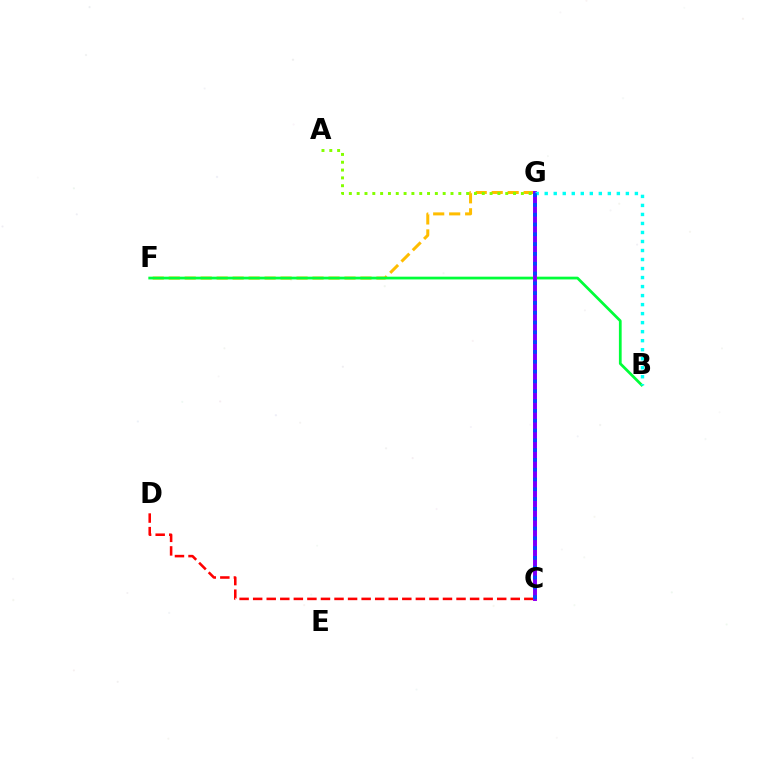{('F', 'G'): [{'color': '#ffbd00', 'line_style': 'dashed', 'thickness': 2.17}], ('C', 'D'): [{'color': '#ff0000', 'line_style': 'dashed', 'thickness': 1.84}], ('B', 'F'): [{'color': '#00ff39', 'line_style': 'solid', 'thickness': 1.98}], ('C', 'G'): [{'color': '#ff00cf', 'line_style': 'solid', 'thickness': 2.87}, {'color': '#7200ff', 'line_style': 'solid', 'thickness': 2.65}, {'color': '#004bff', 'line_style': 'dotted', 'thickness': 2.66}], ('A', 'G'): [{'color': '#84ff00', 'line_style': 'dotted', 'thickness': 2.12}], ('B', 'G'): [{'color': '#00fff6', 'line_style': 'dotted', 'thickness': 2.45}]}